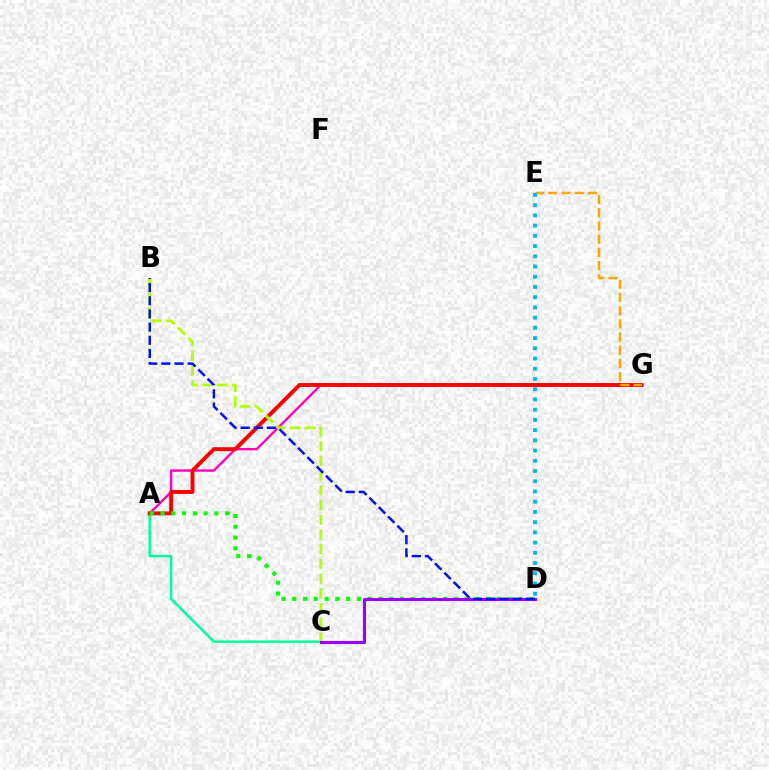{('A', 'C'): [{'color': '#00ff9d', 'line_style': 'solid', 'thickness': 1.78}], ('A', 'G'): [{'color': '#ff00bd', 'line_style': 'solid', 'thickness': 1.7}, {'color': '#ff0000', 'line_style': 'solid', 'thickness': 2.81}], ('A', 'D'): [{'color': '#08ff00', 'line_style': 'dotted', 'thickness': 2.93}], ('B', 'C'): [{'color': '#b3ff00', 'line_style': 'dashed', 'thickness': 2.0}], ('C', 'D'): [{'color': '#9b00ff', 'line_style': 'solid', 'thickness': 2.25}], ('E', 'G'): [{'color': '#ffa500', 'line_style': 'dashed', 'thickness': 1.79}], ('D', 'E'): [{'color': '#00b5ff', 'line_style': 'dotted', 'thickness': 2.78}], ('B', 'D'): [{'color': '#0010ff', 'line_style': 'dashed', 'thickness': 1.79}]}